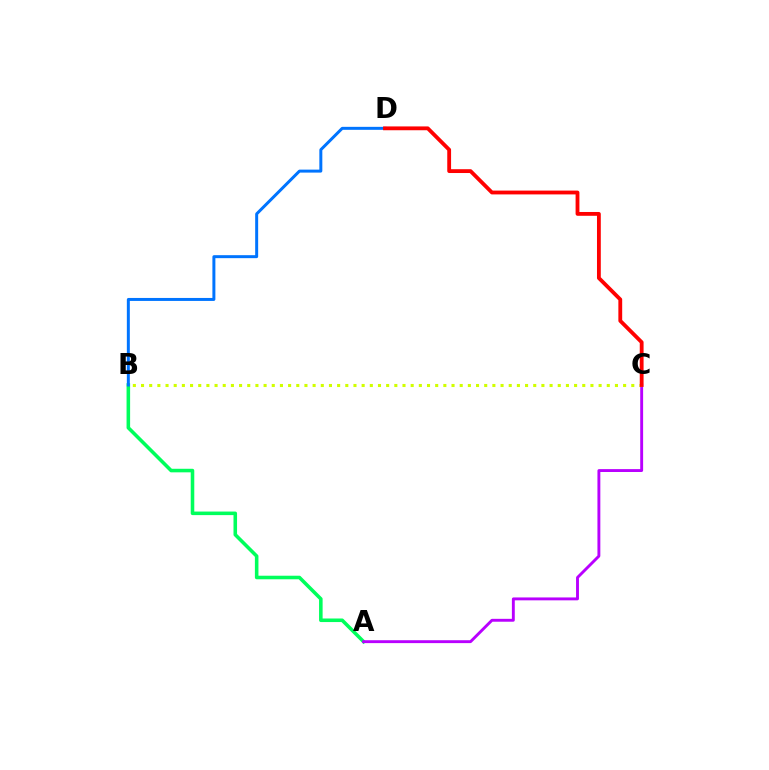{('A', 'B'): [{'color': '#00ff5c', 'line_style': 'solid', 'thickness': 2.56}], ('B', 'D'): [{'color': '#0074ff', 'line_style': 'solid', 'thickness': 2.15}], ('A', 'C'): [{'color': '#b900ff', 'line_style': 'solid', 'thickness': 2.08}], ('B', 'C'): [{'color': '#d1ff00', 'line_style': 'dotted', 'thickness': 2.22}], ('C', 'D'): [{'color': '#ff0000', 'line_style': 'solid', 'thickness': 2.75}]}